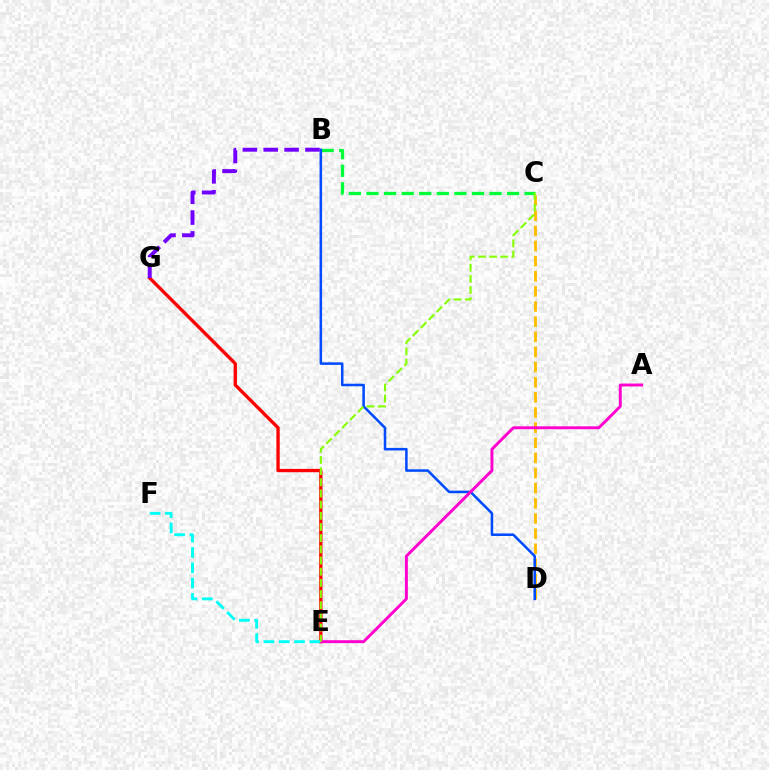{('E', 'G'): [{'color': '#ff0000', 'line_style': 'solid', 'thickness': 2.39}], ('B', 'C'): [{'color': '#00ff39', 'line_style': 'dashed', 'thickness': 2.39}], ('C', 'D'): [{'color': '#ffbd00', 'line_style': 'dashed', 'thickness': 2.06}], ('B', 'D'): [{'color': '#004bff', 'line_style': 'solid', 'thickness': 1.83}], ('A', 'E'): [{'color': '#ff00cf', 'line_style': 'solid', 'thickness': 2.1}], ('B', 'G'): [{'color': '#7200ff', 'line_style': 'dashed', 'thickness': 2.83}], ('E', 'F'): [{'color': '#00fff6', 'line_style': 'dashed', 'thickness': 2.08}], ('C', 'E'): [{'color': '#84ff00', 'line_style': 'dashed', 'thickness': 1.52}]}